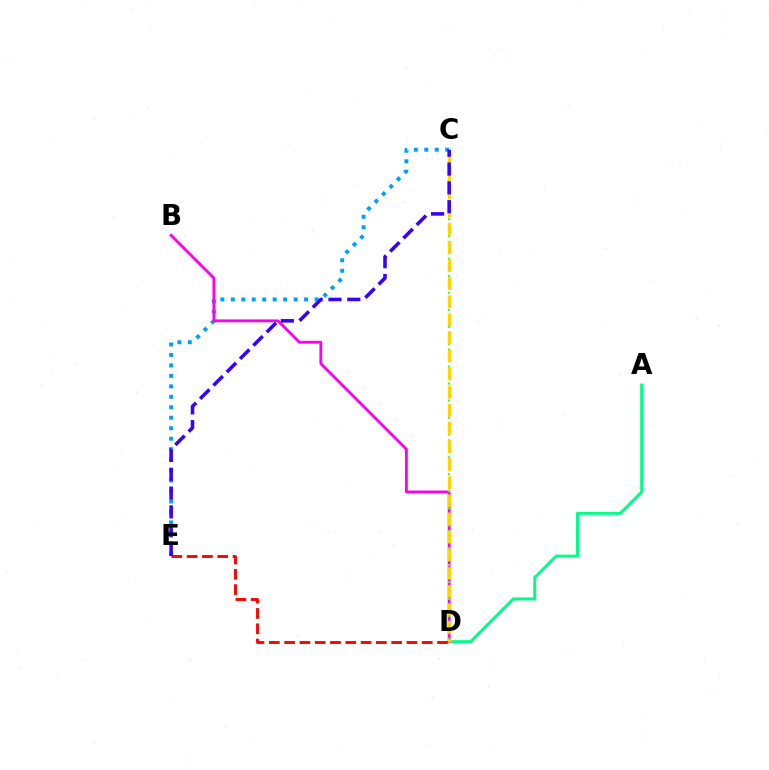{('C', 'E'): [{'color': '#009eff', 'line_style': 'dotted', 'thickness': 2.84}, {'color': '#3700ff', 'line_style': 'dashed', 'thickness': 2.56}], ('A', 'D'): [{'color': '#00ff86', 'line_style': 'solid', 'thickness': 2.14}], ('B', 'D'): [{'color': '#ff00ed', 'line_style': 'solid', 'thickness': 2.04}], ('C', 'D'): [{'color': '#4fff00', 'line_style': 'dotted', 'thickness': 1.54}, {'color': '#ffd500', 'line_style': 'dashed', 'thickness': 2.46}], ('D', 'E'): [{'color': '#ff0000', 'line_style': 'dashed', 'thickness': 2.08}]}